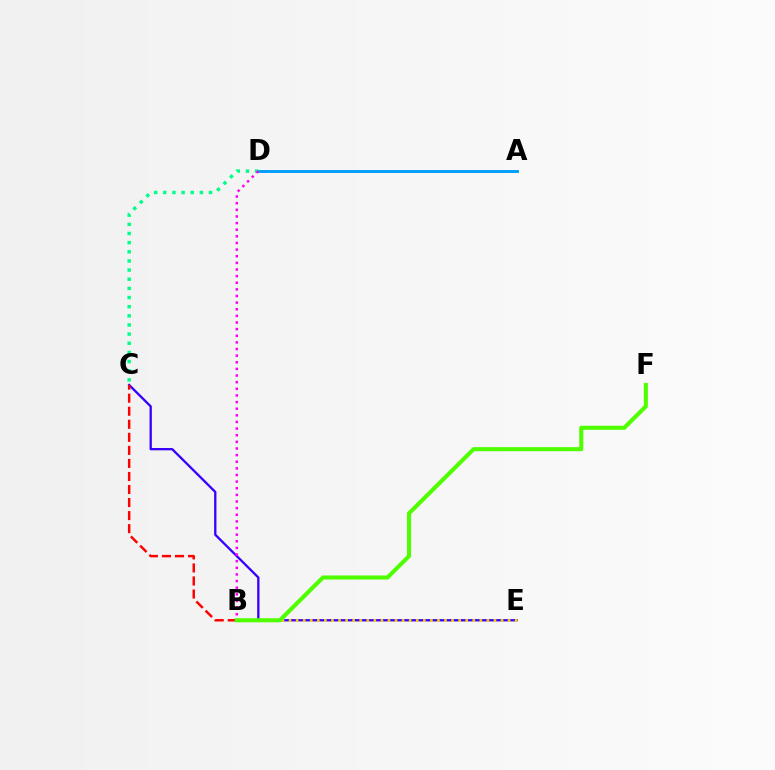{('C', 'E'): [{'color': '#3700ff', 'line_style': 'solid', 'thickness': 1.66}], ('B', 'E'): [{'color': '#ffd500', 'line_style': 'dotted', 'thickness': 1.92}], ('B', 'C'): [{'color': '#ff0000', 'line_style': 'dashed', 'thickness': 1.77}], ('A', 'D'): [{'color': '#009eff', 'line_style': 'solid', 'thickness': 2.09}], ('C', 'D'): [{'color': '#00ff86', 'line_style': 'dotted', 'thickness': 2.49}], ('B', 'D'): [{'color': '#ff00ed', 'line_style': 'dotted', 'thickness': 1.8}], ('B', 'F'): [{'color': '#4fff00', 'line_style': 'solid', 'thickness': 2.94}]}